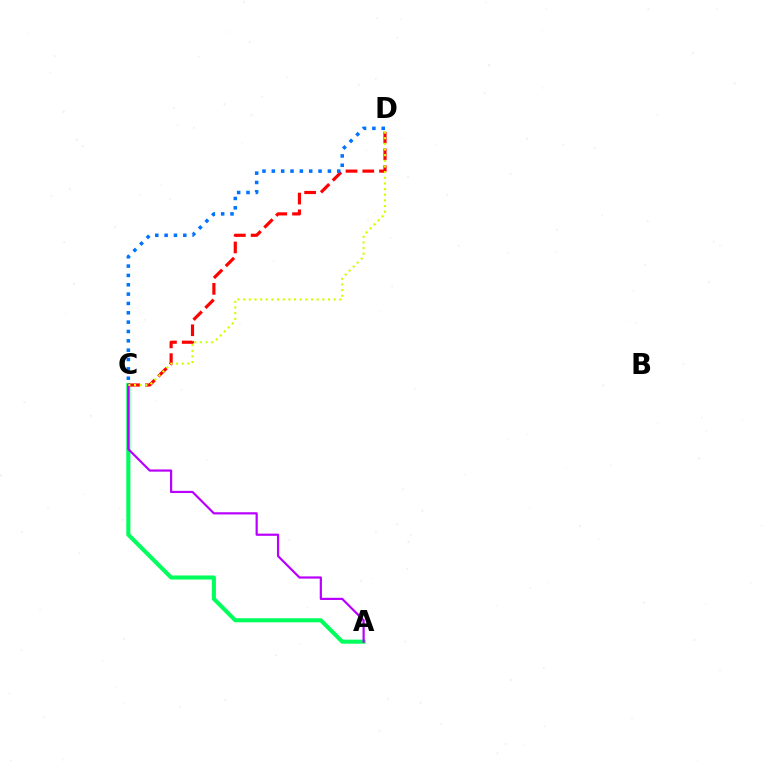{('A', 'C'): [{'color': '#00ff5c', 'line_style': 'solid', 'thickness': 2.93}, {'color': '#b900ff', 'line_style': 'solid', 'thickness': 1.58}], ('C', 'D'): [{'color': '#ff0000', 'line_style': 'dashed', 'thickness': 2.28}, {'color': '#d1ff00', 'line_style': 'dotted', 'thickness': 1.54}, {'color': '#0074ff', 'line_style': 'dotted', 'thickness': 2.54}]}